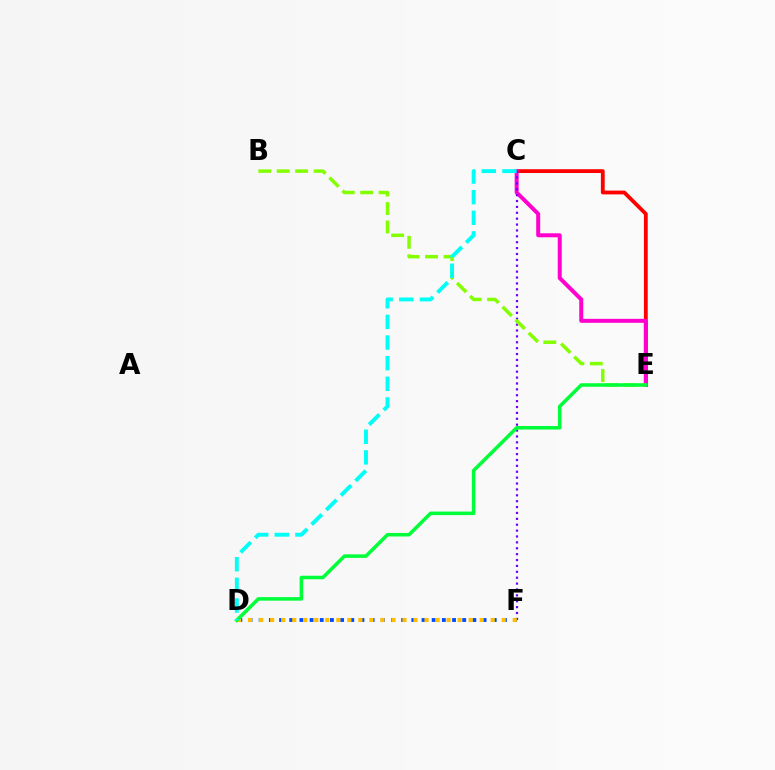{('C', 'E'): [{'color': '#ff0000', 'line_style': 'solid', 'thickness': 2.74}, {'color': '#ff00cf', 'line_style': 'solid', 'thickness': 2.87}], ('C', 'F'): [{'color': '#7200ff', 'line_style': 'dotted', 'thickness': 1.6}], ('D', 'F'): [{'color': '#004bff', 'line_style': 'dotted', 'thickness': 2.76}, {'color': '#ffbd00', 'line_style': 'dotted', 'thickness': 3.0}], ('B', 'E'): [{'color': '#84ff00', 'line_style': 'dashed', 'thickness': 2.51}], ('D', 'E'): [{'color': '#00ff39', 'line_style': 'solid', 'thickness': 2.54}], ('C', 'D'): [{'color': '#00fff6', 'line_style': 'dashed', 'thickness': 2.8}]}